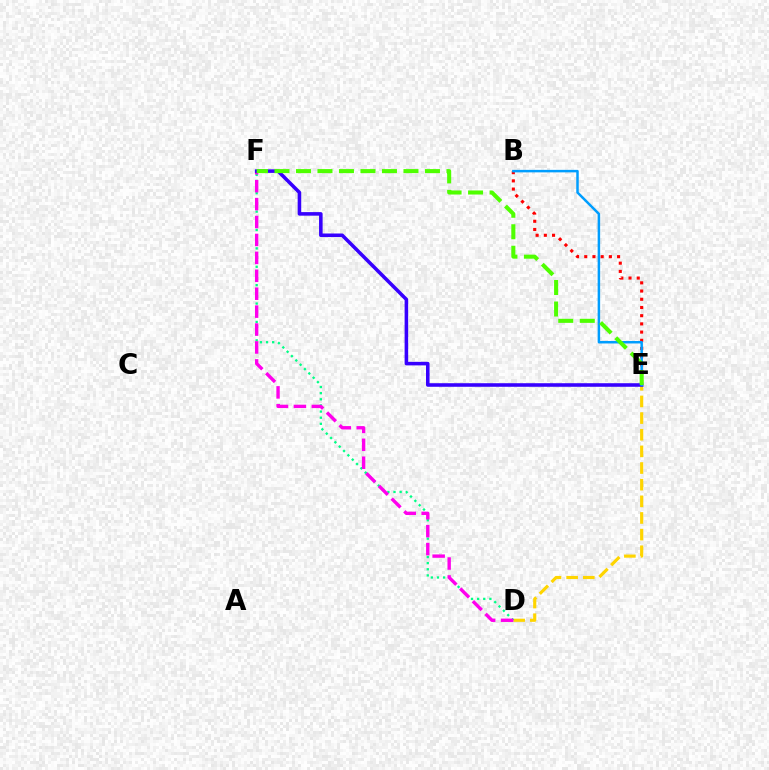{('D', 'E'): [{'color': '#ffd500', 'line_style': 'dashed', 'thickness': 2.26}], ('D', 'F'): [{'color': '#00ff86', 'line_style': 'dotted', 'thickness': 1.67}, {'color': '#ff00ed', 'line_style': 'dashed', 'thickness': 2.43}], ('B', 'E'): [{'color': '#ff0000', 'line_style': 'dotted', 'thickness': 2.23}, {'color': '#009eff', 'line_style': 'solid', 'thickness': 1.8}], ('E', 'F'): [{'color': '#3700ff', 'line_style': 'solid', 'thickness': 2.56}, {'color': '#4fff00', 'line_style': 'dashed', 'thickness': 2.92}]}